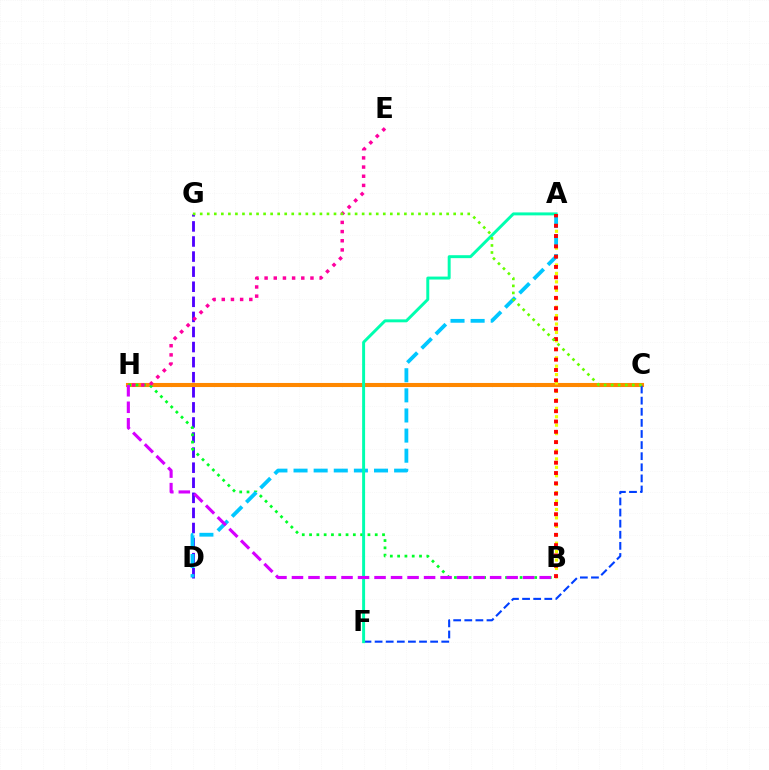{('D', 'G'): [{'color': '#4f00ff', 'line_style': 'dashed', 'thickness': 2.05}], ('C', 'H'): [{'color': '#ff8800', 'line_style': 'solid', 'thickness': 2.93}], ('A', 'B'): [{'color': '#eeff00', 'line_style': 'dotted', 'thickness': 2.29}, {'color': '#ff0000', 'line_style': 'dotted', 'thickness': 2.8}], ('B', 'H'): [{'color': '#00ff27', 'line_style': 'dotted', 'thickness': 1.98}, {'color': '#d600ff', 'line_style': 'dashed', 'thickness': 2.24}], ('C', 'F'): [{'color': '#003fff', 'line_style': 'dashed', 'thickness': 1.51}], ('A', 'D'): [{'color': '#00c7ff', 'line_style': 'dashed', 'thickness': 2.73}], ('E', 'H'): [{'color': '#ff00a0', 'line_style': 'dotted', 'thickness': 2.49}], ('A', 'F'): [{'color': '#00ffaf', 'line_style': 'solid', 'thickness': 2.13}], ('C', 'G'): [{'color': '#66ff00', 'line_style': 'dotted', 'thickness': 1.91}]}